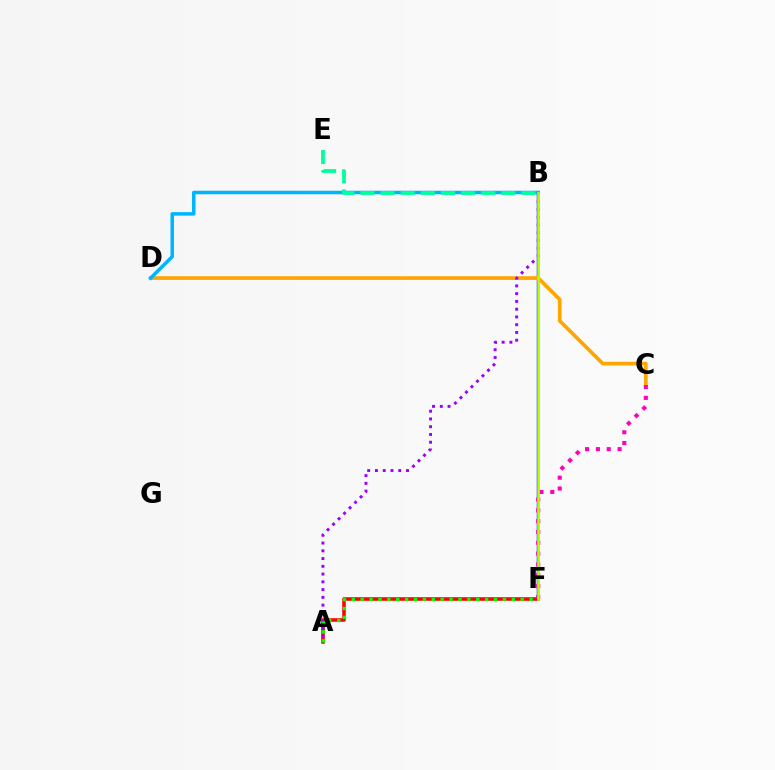{('A', 'F'): [{'color': '#ff0000', 'line_style': 'solid', 'thickness': 2.55}, {'color': '#08ff00', 'line_style': 'dotted', 'thickness': 2.42}], ('B', 'F'): [{'color': '#0010ff', 'line_style': 'solid', 'thickness': 1.75}, {'color': '#b3ff00', 'line_style': 'solid', 'thickness': 1.85}], ('C', 'D'): [{'color': '#ffa500', 'line_style': 'solid', 'thickness': 2.66}], ('A', 'B'): [{'color': '#9b00ff', 'line_style': 'dotted', 'thickness': 2.11}], ('B', 'D'): [{'color': '#00b5ff', 'line_style': 'solid', 'thickness': 2.53}], ('B', 'E'): [{'color': '#00ff9d', 'line_style': 'dashed', 'thickness': 2.73}], ('C', 'F'): [{'color': '#ff00bd', 'line_style': 'dotted', 'thickness': 2.94}]}